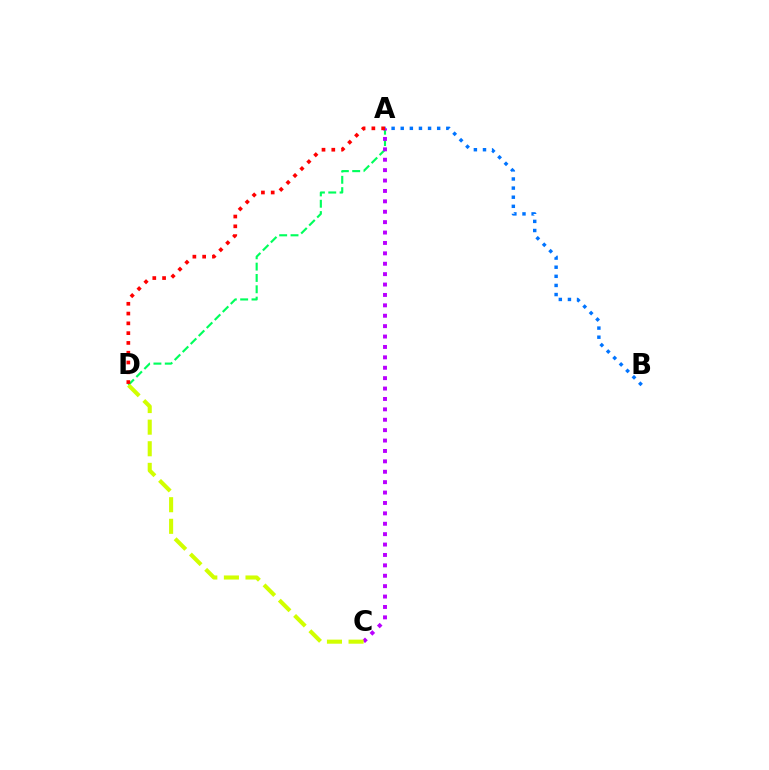{('A', 'B'): [{'color': '#0074ff', 'line_style': 'dotted', 'thickness': 2.48}], ('A', 'D'): [{'color': '#00ff5c', 'line_style': 'dashed', 'thickness': 1.54}, {'color': '#ff0000', 'line_style': 'dotted', 'thickness': 2.66}], ('A', 'C'): [{'color': '#b900ff', 'line_style': 'dotted', 'thickness': 2.83}], ('C', 'D'): [{'color': '#d1ff00', 'line_style': 'dashed', 'thickness': 2.94}]}